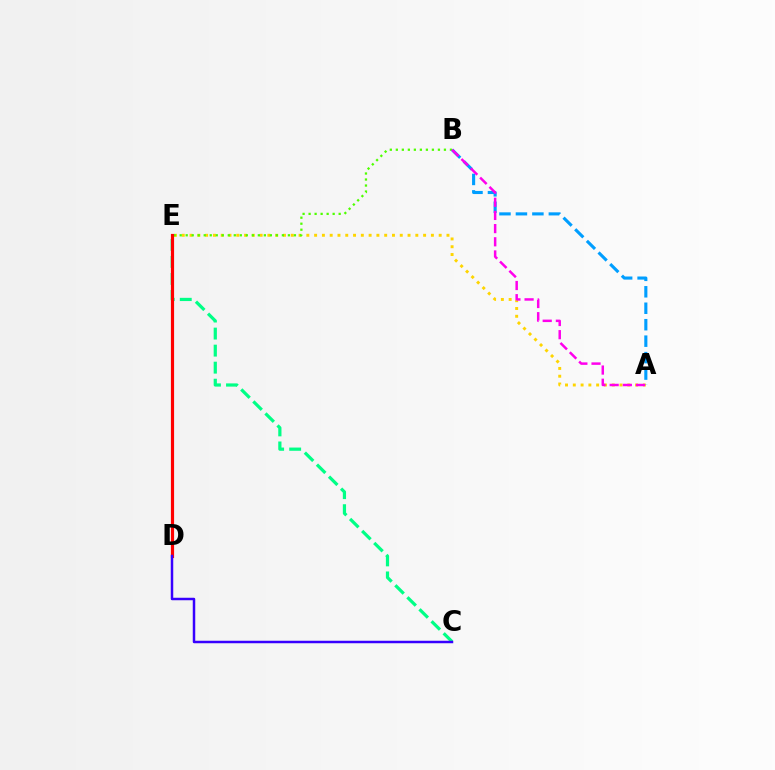{('A', 'E'): [{'color': '#ffd500', 'line_style': 'dotted', 'thickness': 2.12}], ('B', 'E'): [{'color': '#4fff00', 'line_style': 'dotted', 'thickness': 1.63}], ('C', 'E'): [{'color': '#00ff86', 'line_style': 'dashed', 'thickness': 2.31}], ('A', 'B'): [{'color': '#009eff', 'line_style': 'dashed', 'thickness': 2.24}, {'color': '#ff00ed', 'line_style': 'dashed', 'thickness': 1.79}], ('D', 'E'): [{'color': '#ff0000', 'line_style': 'solid', 'thickness': 2.28}], ('C', 'D'): [{'color': '#3700ff', 'line_style': 'solid', 'thickness': 1.79}]}